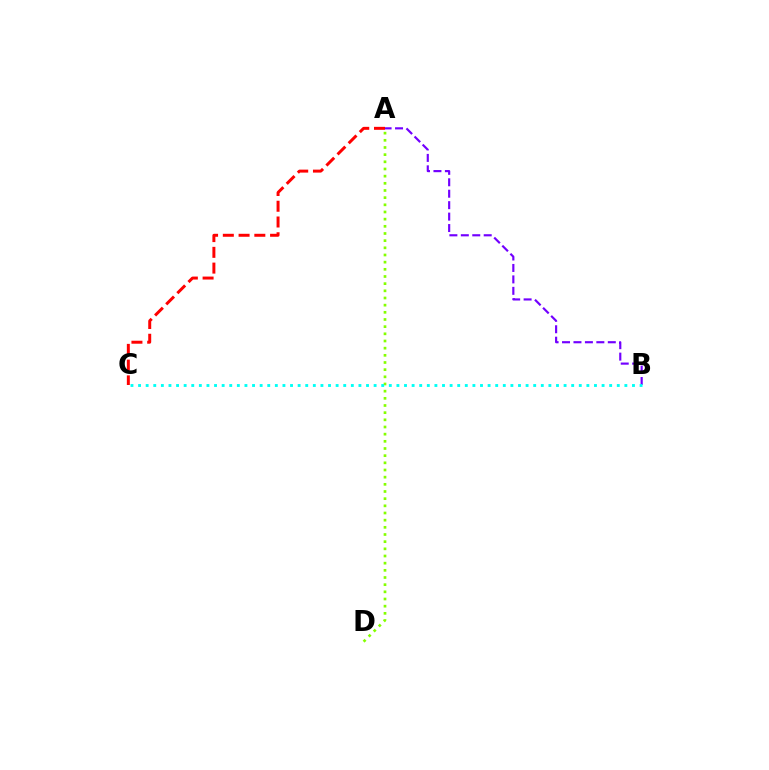{('A', 'B'): [{'color': '#7200ff', 'line_style': 'dashed', 'thickness': 1.55}], ('A', 'D'): [{'color': '#84ff00', 'line_style': 'dotted', 'thickness': 1.95}], ('B', 'C'): [{'color': '#00fff6', 'line_style': 'dotted', 'thickness': 2.06}], ('A', 'C'): [{'color': '#ff0000', 'line_style': 'dashed', 'thickness': 2.14}]}